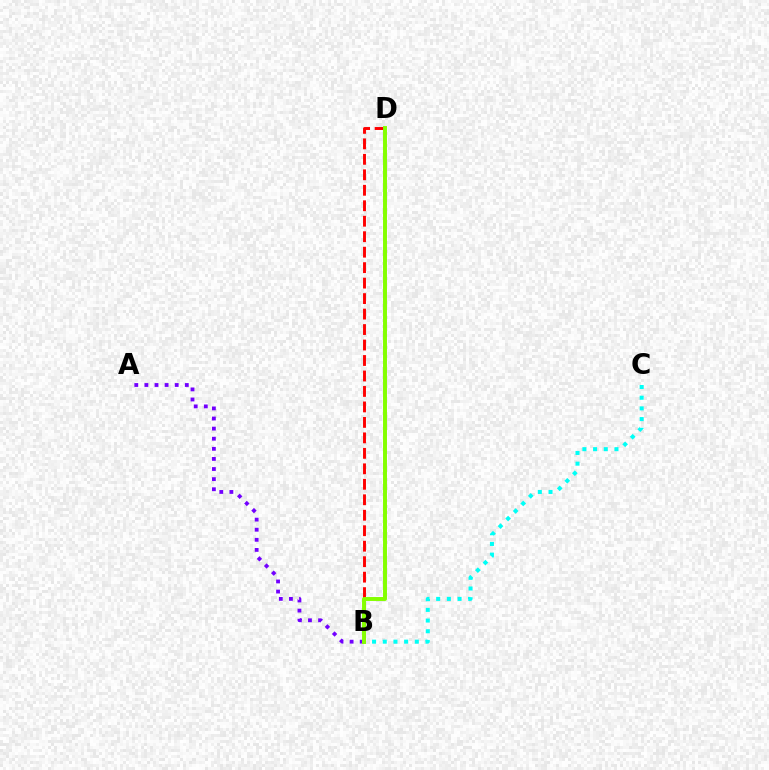{('B', 'C'): [{'color': '#00fff6', 'line_style': 'dotted', 'thickness': 2.9}], ('A', 'B'): [{'color': '#7200ff', 'line_style': 'dotted', 'thickness': 2.74}], ('B', 'D'): [{'color': '#ff0000', 'line_style': 'dashed', 'thickness': 2.1}, {'color': '#84ff00', 'line_style': 'solid', 'thickness': 2.84}]}